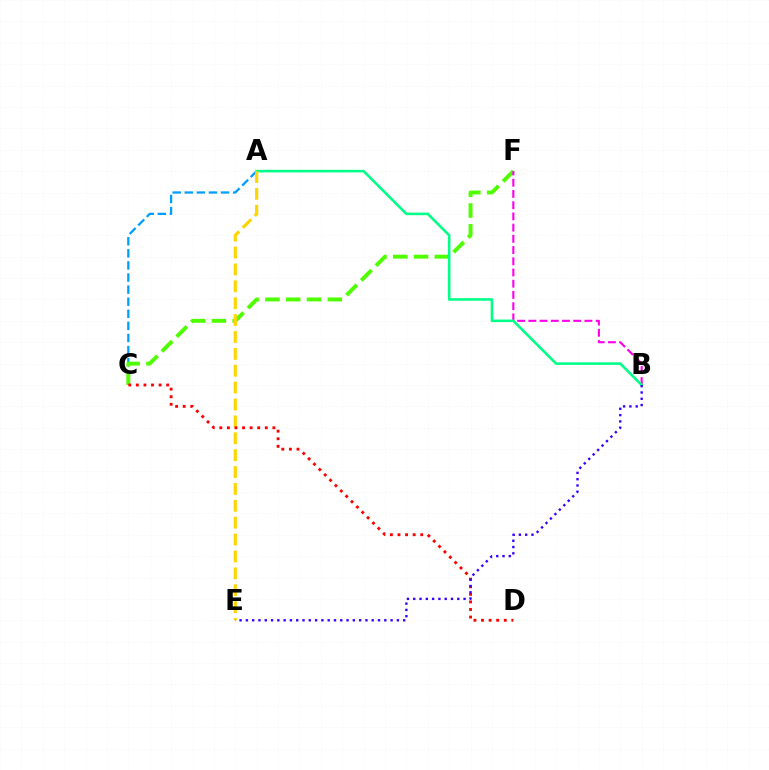{('A', 'C'): [{'color': '#009eff', 'line_style': 'dashed', 'thickness': 1.64}], ('C', 'F'): [{'color': '#4fff00', 'line_style': 'dashed', 'thickness': 2.82}], ('B', 'F'): [{'color': '#ff00ed', 'line_style': 'dashed', 'thickness': 1.52}], ('A', 'B'): [{'color': '#00ff86', 'line_style': 'solid', 'thickness': 1.86}], ('A', 'E'): [{'color': '#ffd500', 'line_style': 'dashed', 'thickness': 2.29}], ('C', 'D'): [{'color': '#ff0000', 'line_style': 'dotted', 'thickness': 2.06}], ('B', 'E'): [{'color': '#3700ff', 'line_style': 'dotted', 'thickness': 1.71}]}